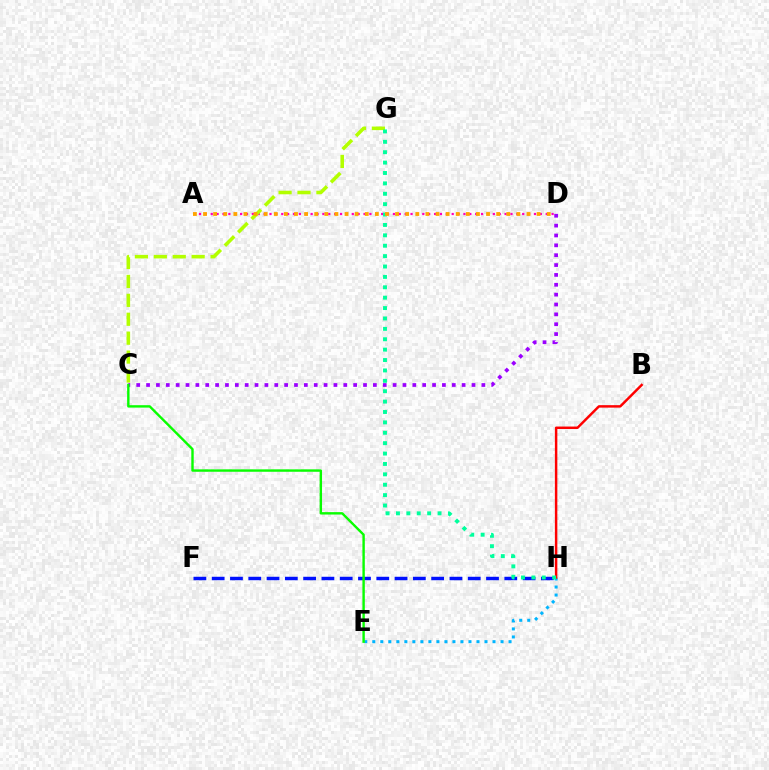{('C', 'D'): [{'color': '#9b00ff', 'line_style': 'dotted', 'thickness': 2.68}], ('E', 'H'): [{'color': '#00b5ff', 'line_style': 'dotted', 'thickness': 2.18}], ('F', 'H'): [{'color': '#0010ff', 'line_style': 'dashed', 'thickness': 2.48}], ('A', 'D'): [{'color': '#ff00bd', 'line_style': 'dotted', 'thickness': 1.6}, {'color': '#ffa500', 'line_style': 'dotted', 'thickness': 2.75}], ('B', 'H'): [{'color': '#ff0000', 'line_style': 'solid', 'thickness': 1.78}], ('C', 'E'): [{'color': '#08ff00', 'line_style': 'solid', 'thickness': 1.73}], ('C', 'G'): [{'color': '#b3ff00', 'line_style': 'dashed', 'thickness': 2.57}], ('G', 'H'): [{'color': '#00ff9d', 'line_style': 'dotted', 'thickness': 2.82}]}